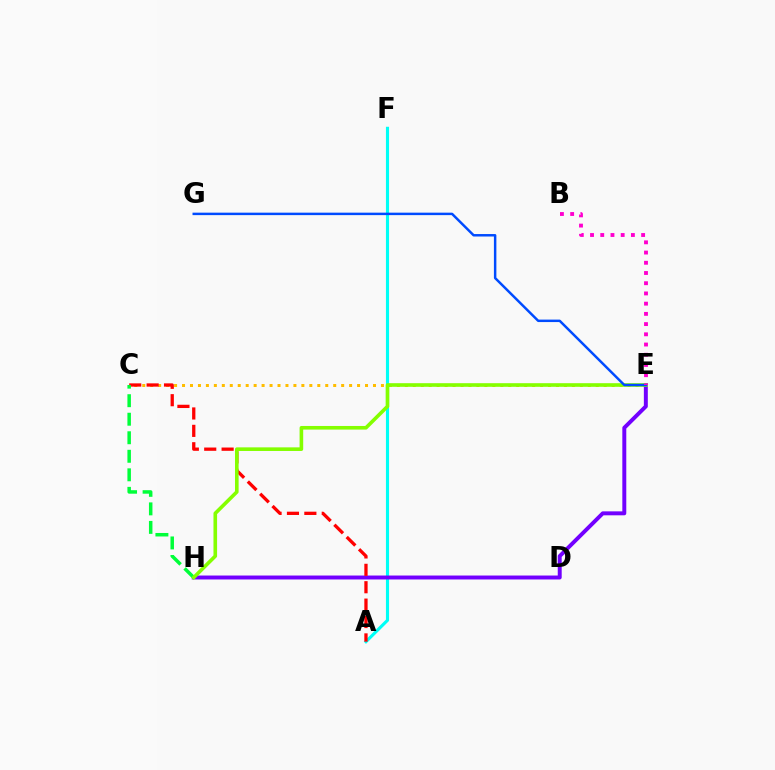{('A', 'F'): [{'color': '#00fff6', 'line_style': 'solid', 'thickness': 2.25}], ('C', 'E'): [{'color': '#ffbd00', 'line_style': 'dotted', 'thickness': 2.16}], ('E', 'H'): [{'color': '#7200ff', 'line_style': 'solid', 'thickness': 2.84}, {'color': '#84ff00', 'line_style': 'solid', 'thickness': 2.6}], ('A', 'C'): [{'color': '#ff0000', 'line_style': 'dashed', 'thickness': 2.36}], ('C', 'H'): [{'color': '#00ff39', 'line_style': 'dashed', 'thickness': 2.52}], ('E', 'G'): [{'color': '#004bff', 'line_style': 'solid', 'thickness': 1.78}], ('B', 'E'): [{'color': '#ff00cf', 'line_style': 'dotted', 'thickness': 2.78}]}